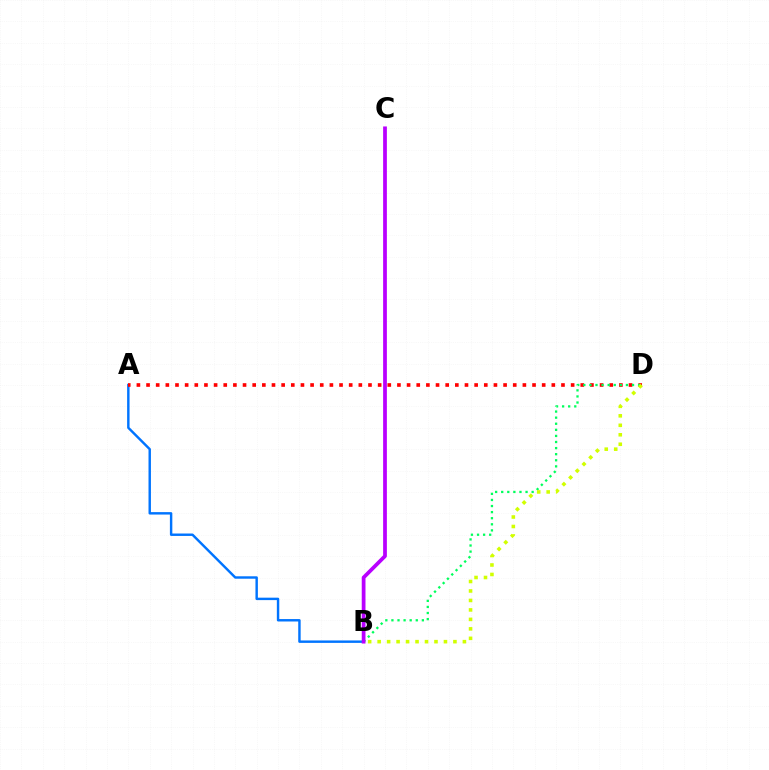{('A', 'B'): [{'color': '#0074ff', 'line_style': 'solid', 'thickness': 1.75}], ('A', 'D'): [{'color': '#ff0000', 'line_style': 'dotted', 'thickness': 2.62}], ('B', 'D'): [{'color': '#00ff5c', 'line_style': 'dotted', 'thickness': 1.65}, {'color': '#d1ff00', 'line_style': 'dotted', 'thickness': 2.57}], ('B', 'C'): [{'color': '#b900ff', 'line_style': 'solid', 'thickness': 2.7}]}